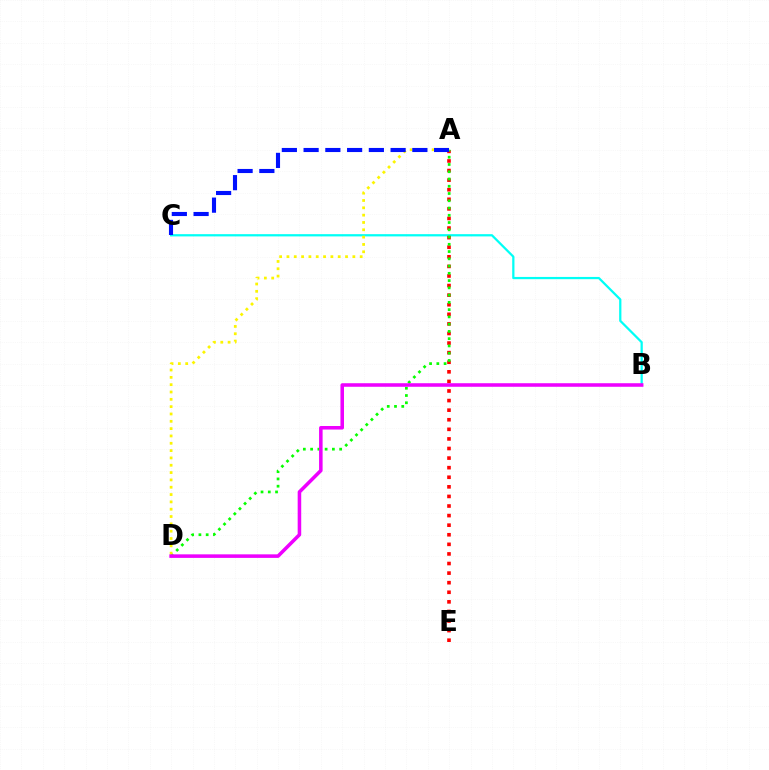{('B', 'C'): [{'color': '#00fff6', 'line_style': 'solid', 'thickness': 1.62}], ('A', 'E'): [{'color': '#ff0000', 'line_style': 'dotted', 'thickness': 2.6}], ('A', 'D'): [{'color': '#08ff00', 'line_style': 'dotted', 'thickness': 1.97}, {'color': '#fcf500', 'line_style': 'dotted', 'thickness': 1.99}], ('A', 'C'): [{'color': '#0010ff', 'line_style': 'dashed', 'thickness': 2.95}], ('B', 'D'): [{'color': '#ee00ff', 'line_style': 'solid', 'thickness': 2.55}]}